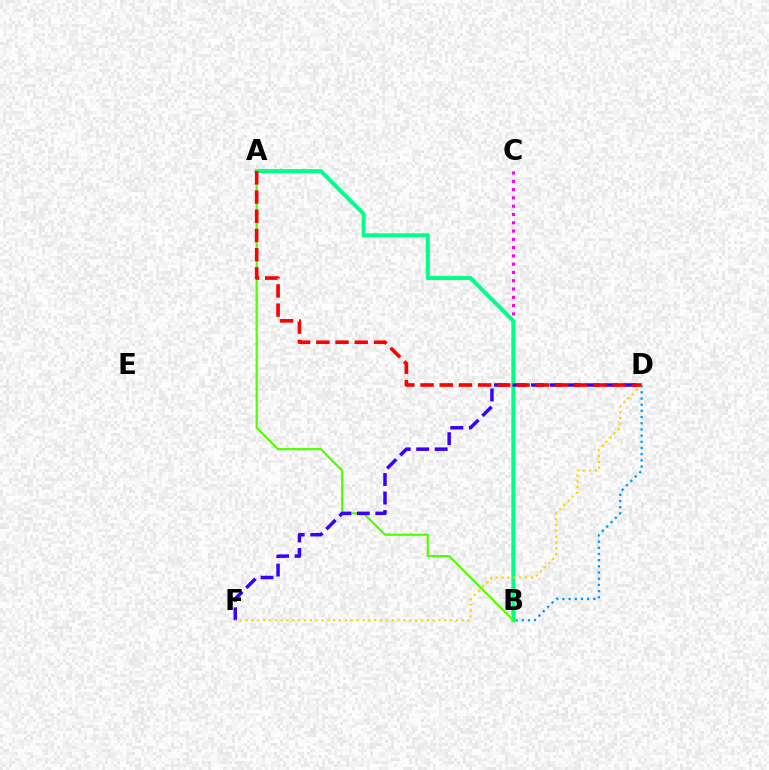{('B', 'C'): [{'color': '#ff00ed', 'line_style': 'dotted', 'thickness': 2.25}], ('A', 'B'): [{'color': '#00ff86', 'line_style': 'solid', 'thickness': 2.87}, {'color': '#4fff00', 'line_style': 'solid', 'thickness': 1.56}], ('B', 'D'): [{'color': '#009eff', 'line_style': 'dotted', 'thickness': 1.68}], ('D', 'F'): [{'color': '#3700ff', 'line_style': 'dashed', 'thickness': 2.51}, {'color': '#ffd500', 'line_style': 'dotted', 'thickness': 1.59}], ('A', 'D'): [{'color': '#ff0000', 'line_style': 'dashed', 'thickness': 2.61}]}